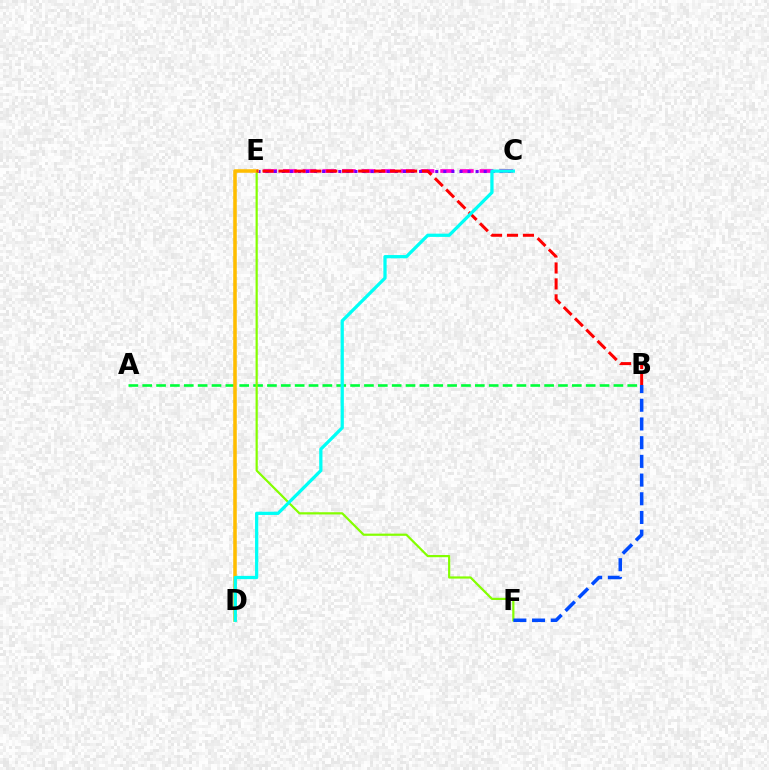{('A', 'B'): [{'color': '#00ff39', 'line_style': 'dashed', 'thickness': 1.88}], ('C', 'E'): [{'color': '#ff00cf', 'line_style': 'dashed', 'thickness': 2.67}, {'color': '#7200ff', 'line_style': 'dotted', 'thickness': 2.19}], ('E', 'F'): [{'color': '#84ff00', 'line_style': 'solid', 'thickness': 1.59}], ('B', 'F'): [{'color': '#004bff', 'line_style': 'dashed', 'thickness': 2.54}], ('D', 'E'): [{'color': '#ffbd00', 'line_style': 'solid', 'thickness': 2.56}], ('B', 'E'): [{'color': '#ff0000', 'line_style': 'dashed', 'thickness': 2.17}], ('C', 'D'): [{'color': '#00fff6', 'line_style': 'solid', 'thickness': 2.34}]}